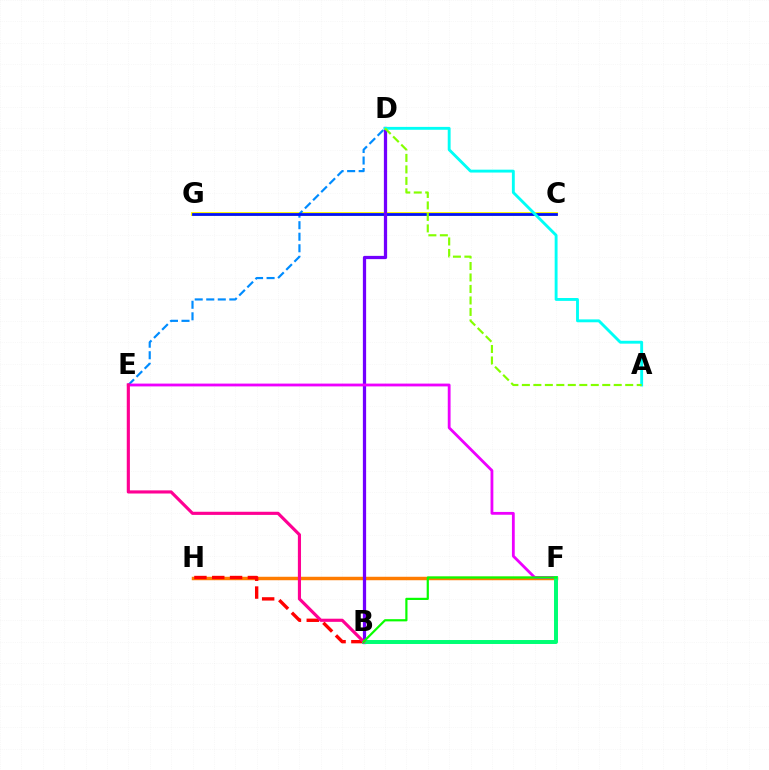{('F', 'H'): [{'color': '#ff7c00', 'line_style': 'solid', 'thickness': 2.49}], ('C', 'G'): [{'color': '#fcf500', 'line_style': 'solid', 'thickness': 2.8}, {'color': '#0010ff', 'line_style': 'solid', 'thickness': 1.99}], ('D', 'E'): [{'color': '#008cff', 'line_style': 'dashed', 'thickness': 1.57}], ('B', 'H'): [{'color': '#ff0000', 'line_style': 'dashed', 'thickness': 2.42}], ('B', 'D'): [{'color': '#7200ff', 'line_style': 'solid', 'thickness': 2.34}], ('E', 'F'): [{'color': '#ee00ff', 'line_style': 'solid', 'thickness': 2.02}], ('B', 'F'): [{'color': '#00ff74', 'line_style': 'solid', 'thickness': 2.86}, {'color': '#08ff00', 'line_style': 'solid', 'thickness': 1.58}], ('A', 'D'): [{'color': '#00fff6', 'line_style': 'solid', 'thickness': 2.07}, {'color': '#84ff00', 'line_style': 'dashed', 'thickness': 1.56}], ('B', 'E'): [{'color': '#ff0094', 'line_style': 'solid', 'thickness': 2.26}]}